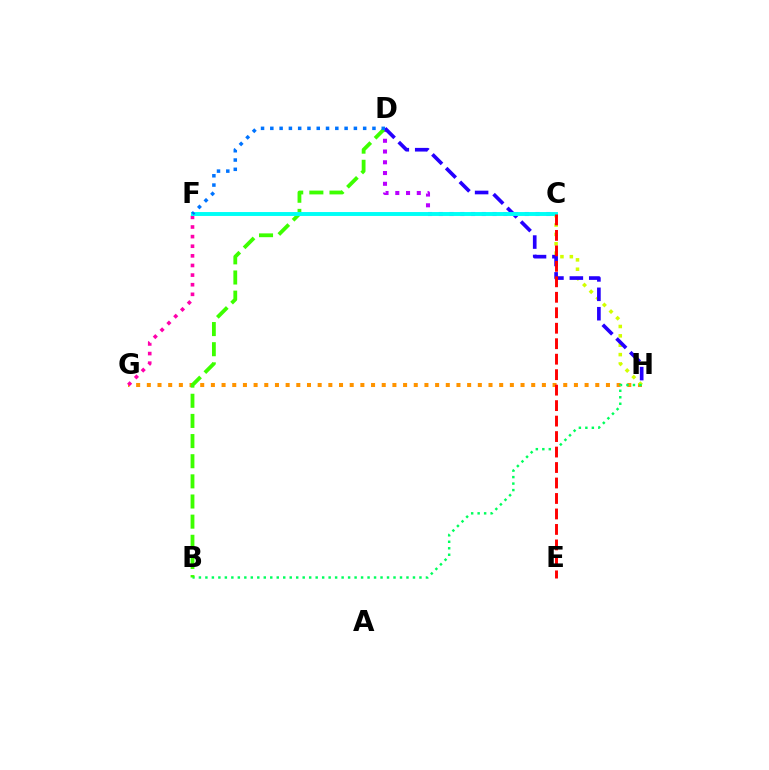{('G', 'H'): [{'color': '#ff9400', 'line_style': 'dotted', 'thickness': 2.9}], ('F', 'G'): [{'color': '#ff00ac', 'line_style': 'dotted', 'thickness': 2.61}], ('C', 'H'): [{'color': '#d1ff00', 'line_style': 'dotted', 'thickness': 2.55}], ('C', 'D'): [{'color': '#b900ff', 'line_style': 'dotted', 'thickness': 2.92}], ('B', 'H'): [{'color': '#00ff5c', 'line_style': 'dotted', 'thickness': 1.76}], ('B', 'D'): [{'color': '#3dff00', 'line_style': 'dashed', 'thickness': 2.74}], ('D', 'H'): [{'color': '#2500ff', 'line_style': 'dashed', 'thickness': 2.64}], ('C', 'F'): [{'color': '#00fff6', 'line_style': 'solid', 'thickness': 2.82}], ('D', 'F'): [{'color': '#0074ff', 'line_style': 'dotted', 'thickness': 2.52}], ('C', 'E'): [{'color': '#ff0000', 'line_style': 'dashed', 'thickness': 2.1}]}